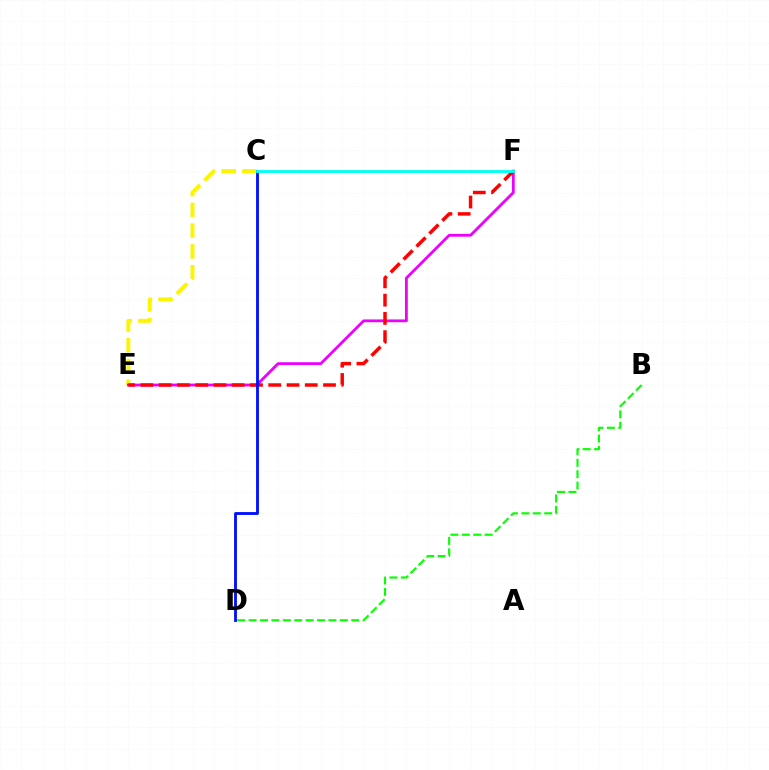{('C', 'E'): [{'color': '#fcf500', 'line_style': 'dashed', 'thickness': 2.82}], ('E', 'F'): [{'color': '#ee00ff', 'line_style': 'solid', 'thickness': 2.01}, {'color': '#ff0000', 'line_style': 'dashed', 'thickness': 2.48}], ('B', 'D'): [{'color': '#08ff00', 'line_style': 'dashed', 'thickness': 1.55}], ('C', 'D'): [{'color': '#0010ff', 'line_style': 'solid', 'thickness': 2.05}], ('C', 'F'): [{'color': '#00fff6', 'line_style': 'solid', 'thickness': 2.04}]}